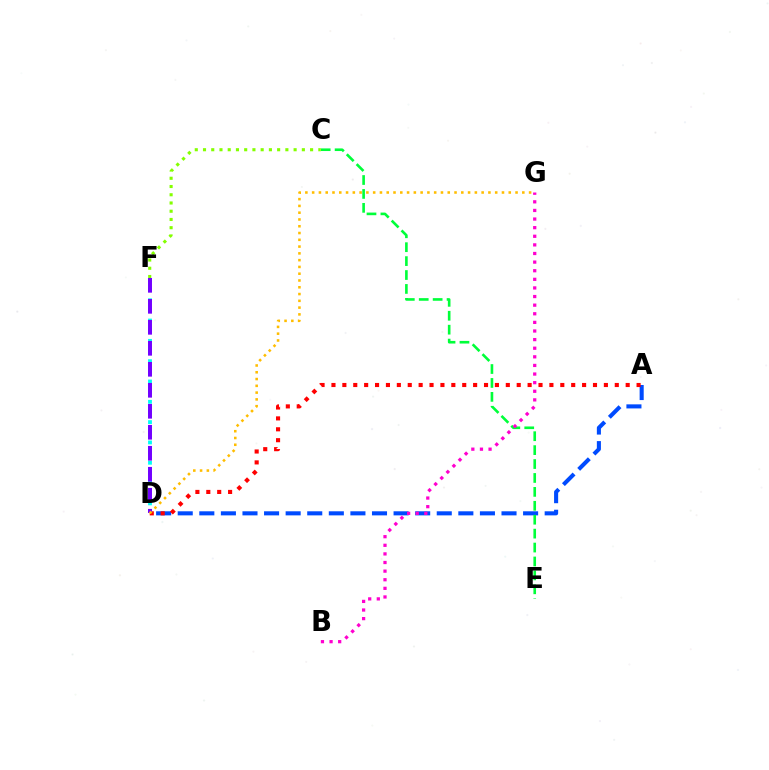{('D', 'F'): [{'color': '#00fff6', 'line_style': 'dotted', 'thickness': 2.76}, {'color': '#7200ff', 'line_style': 'dashed', 'thickness': 2.85}], ('A', 'D'): [{'color': '#004bff', 'line_style': 'dashed', 'thickness': 2.93}, {'color': '#ff0000', 'line_style': 'dotted', 'thickness': 2.96}], ('C', 'E'): [{'color': '#00ff39', 'line_style': 'dashed', 'thickness': 1.89}], ('C', 'F'): [{'color': '#84ff00', 'line_style': 'dotted', 'thickness': 2.24}], ('D', 'G'): [{'color': '#ffbd00', 'line_style': 'dotted', 'thickness': 1.84}], ('B', 'G'): [{'color': '#ff00cf', 'line_style': 'dotted', 'thickness': 2.34}]}